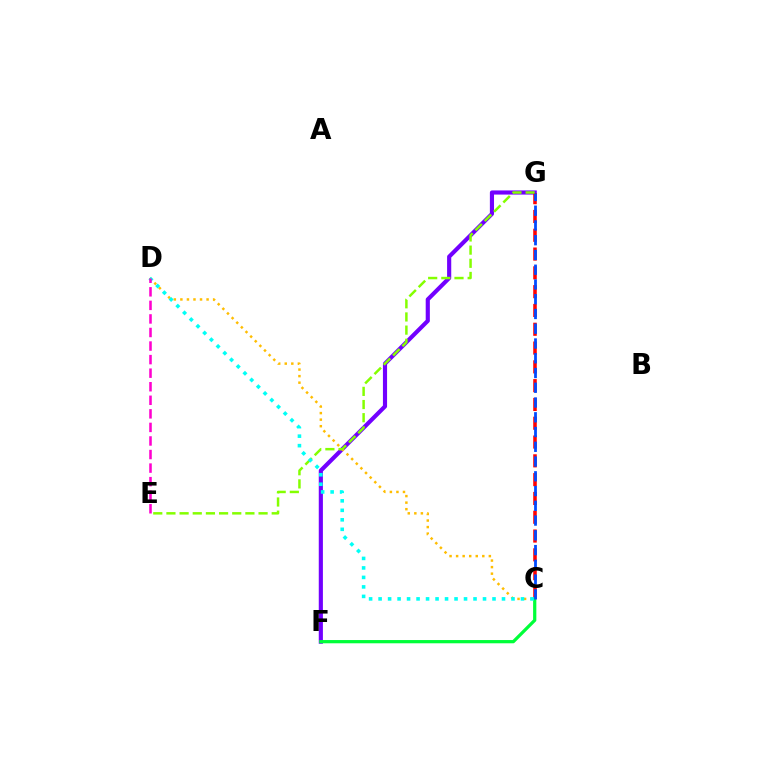{('F', 'G'): [{'color': '#7200ff', 'line_style': 'solid', 'thickness': 2.98}], ('C', 'G'): [{'color': '#ff0000', 'line_style': 'dashed', 'thickness': 2.55}, {'color': '#004bff', 'line_style': 'dashed', 'thickness': 2.0}], ('C', 'F'): [{'color': '#00ff39', 'line_style': 'solid', 'thickness': 2.33}], ('C', 'D'): [{'color': '#ffbd00', 'line_style': 'dotted', 'thickness': 1.78}, {'color': '#00fff6', 'line_style': 'dotted', 'thickness': 2.58}], ('E', 'G'): [{'color': '#84ff00', 'line_style': 'dashed', 'thickness': 1.79}], ('D', 'E'): [{'color': '#ff00cf', 'line_style': 'dashed', 'thickness': 1.84}]}